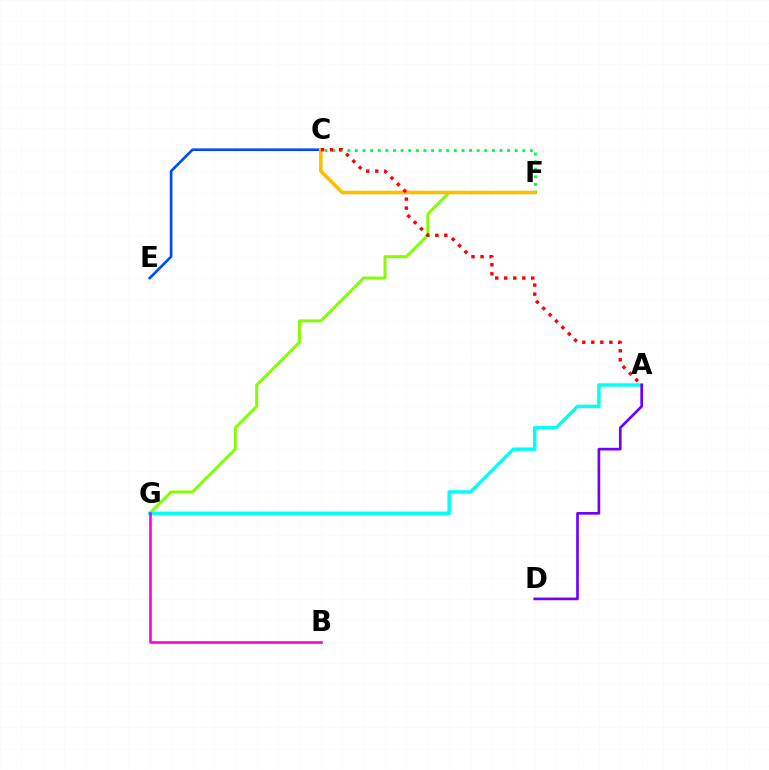{('F', 'G'): [{'color': '#84ff00', 'line_style': 'solid', 'thickness': 2.14}], ('A', 'G'): [{'color': '#00fff6', 'line_style': 'solid', 'thickness': 2.5}], ('A', 'D'): [{'color': '#7200ff', 'line_style': 'solid', 'thickness': 1.92}], ('C', 'F'): [{'color': '#00ff39', 'line_style': 'dotted', 'thickness': 2.07}, {'color': '#ffbd00', 'line_style': 'solid', 'thickness': 2.58}], ('B', 'G'): [{'color': '#ff00cf', 'line_style': 'solid', 'thickness': 1.86}], ('C', 'E'): [{'color': '#004bff', 'line_style': 'solid', 'thickness': 1.9}], ('A', 'C'): [{'color': '#ff0000', 'line_style': 'dotted', 'thickness': 2.45}]}